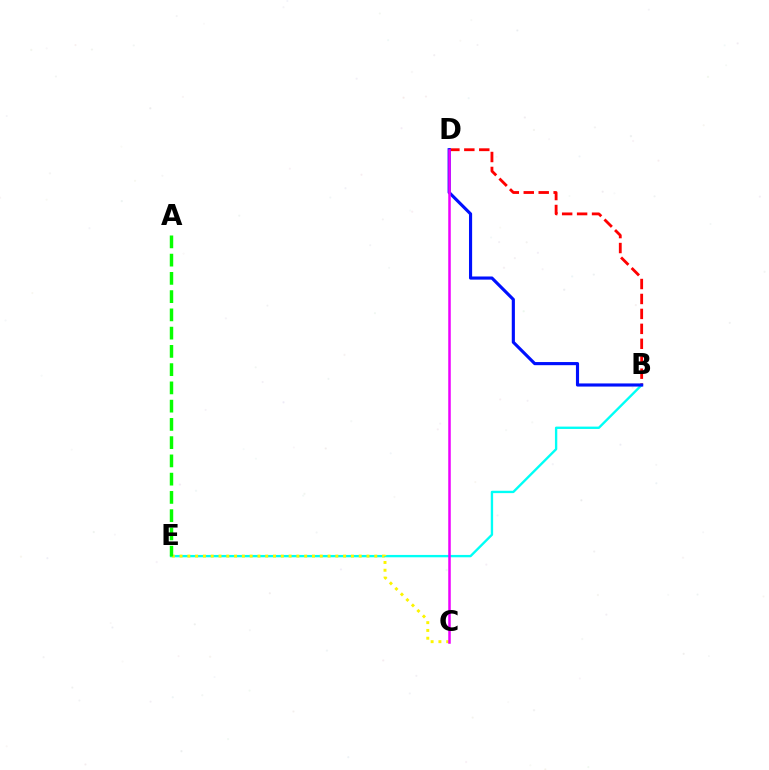{('B', 'E'): [{'color': '#00fff6', 'line_style': 'solid', 'thickness': 1.7}], ('B', 'D'): [{'color': '#ff0000', 'line_style': 'dashed', 'thickness': 2.03}, {'color': '#0010ff', 'line_style': 'solid', 'thickness': 2.26}], ('C', 'E'): [{'color': '#fcf500', 'line_style': 'dotted', 'thickness': 2.12}], ('C', 'D'): [{'color': '#ee00ff', 'line_style': 'solid', 'thickness': 1.81}], ('A', 'E'): [{'color': '#08ff00', 'line_style': 'dashed', 'thickness': 2.48}]}